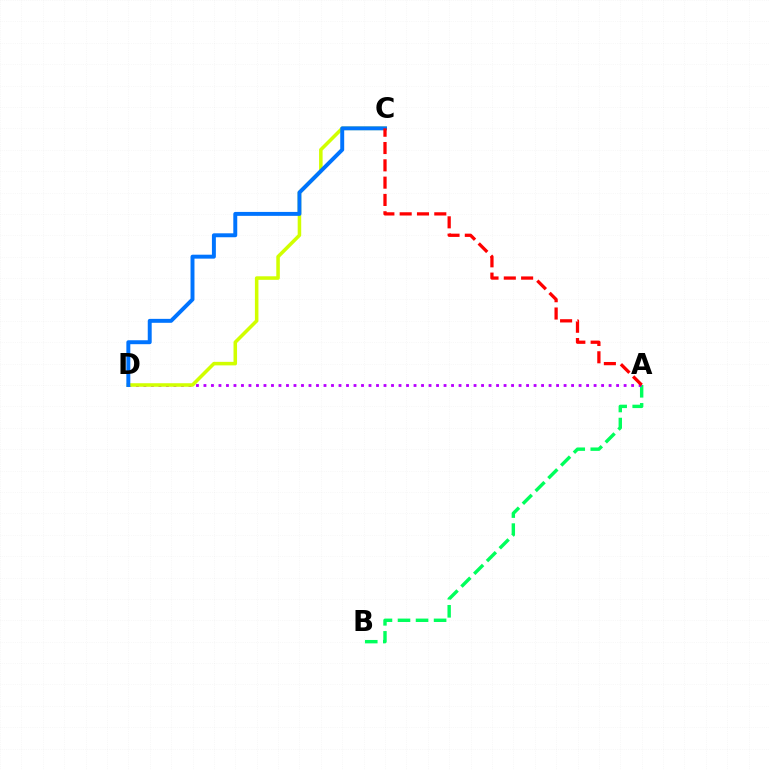{('A', 'B'): [{'color': '#00ff5c', 'line_style': 'dashed', 'thickness': 2.45}], ('A', 'D'): [{'color': '#b900ff', 'line_style': 'dotted', 'thickness': 2.04}], ('C', 'D'): [{'color': '#d1ff00', 'line_style': 'solid', 'thickness': 2.55}, {'color': '#0074ff', 'line_style': 'solid', 'thickness': 2.84}], ('A', 'C'): [{'color': '#ff0000', 'line_style': 'dashed', 'thickness': 2.35}]}